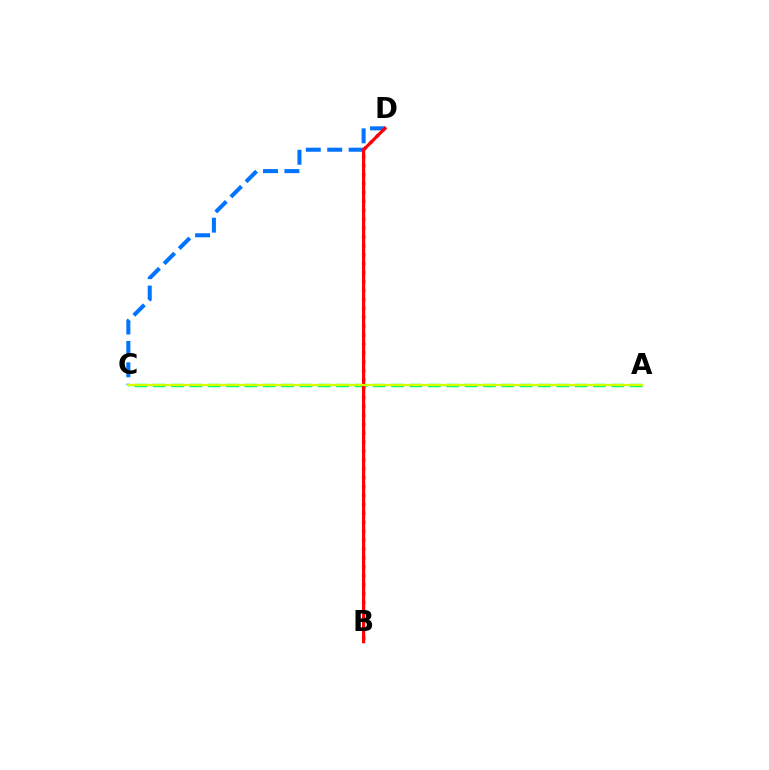{('A', 'C'): [{'color': '#00ff5c', 'line_style': 'dashed', 'thickness': 2.49}, {'color': '#d1ff00', 'line_style': 'solid', 'thickness': 1.57}], ('C', 'D'): [{'color': '#0074ff', 'line_style': 'dashed', 'thickness': 2.91}], ('B', 'D'): [{'color': '#b900ff', 'line_style': 'dotted', 'thickness': 2.42}, {'color': '#ff0000', 'line_style': 'solid', 'thickness': 2.27}]}